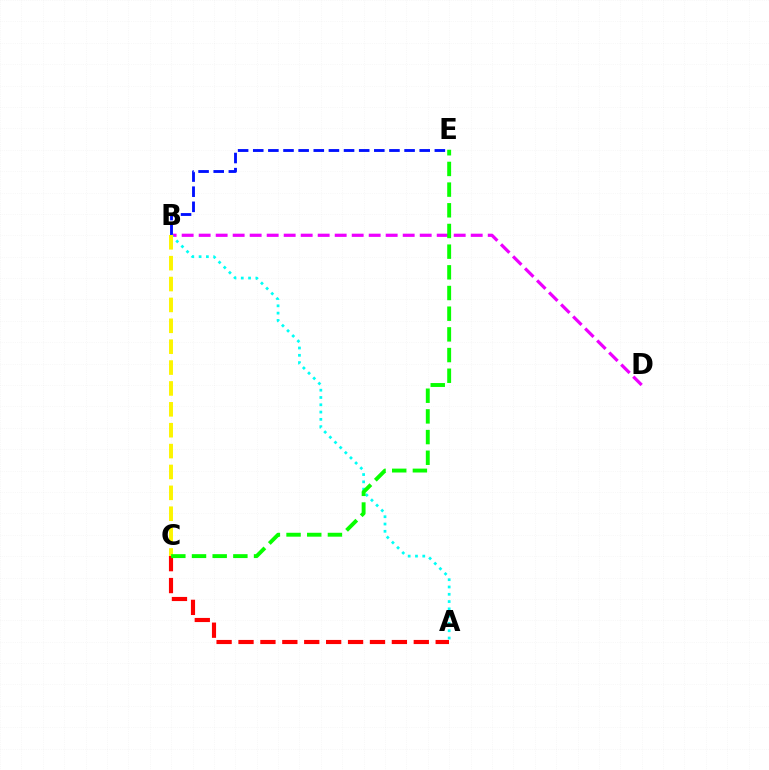{('B', 'D'): [{'color': '#ee00ff', 'line_style': 'dashed', 'thickness': 2.31}], ('B', 'E'): [{'color': '#0010ff', 'line_style': 'dashed', 'thickness': 2.06}], ('A', 'B'): [{'color': '#00fff6', 'line_style': 'dotted', 'thickness': 1.98}], ('A', 'C'): [{'color': '#ff0000', 'line_style': 'dashed', 'thickness': 2.98}], ('B', 'C'): [{'color': '#fcf500', 'line_style': 'dashed', 'thickness': 2.84}], ('C', 'E'): [{'color': '#08ff00', 'line_style': 'dashed', 'thickness': 2.81}]}